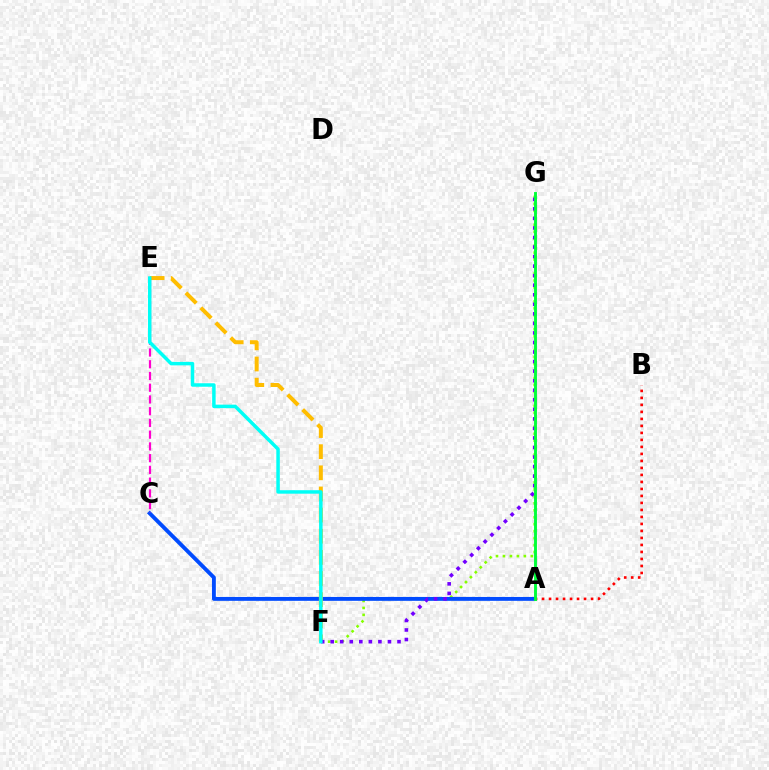{('F', 'G'): [{'color': '#84ff00', 'line_style': 'dotted', 'thickness': 1.89}, {'color': '#7200ff', 'line_style': 'dotted', 'thickness': 2.59}], ('A', 'C'): [{'color': '#004bff', 'line_style': 'solid', 'thickness': 2.8}], ('E', 'F'): [{'color': '#ffbd00', 'line_style': 'dashed', 'thickness': 2.87}, {'color': '#00fff6', 'line_style': 'solid', 'thickness': 2.51}], ('A', 'B'): [{'color': '#ff0000', 'line_style': 'dotted', 'thickness': 1.9}], ('A', 'G'): [{'color': '#00ff39', 'line_style': 'solid', 'thickness': 2.09}], ('C', 'E'): [{'color': '#ff00cf', 'line_style': 'dashed', 'thickness': 1.59}]}